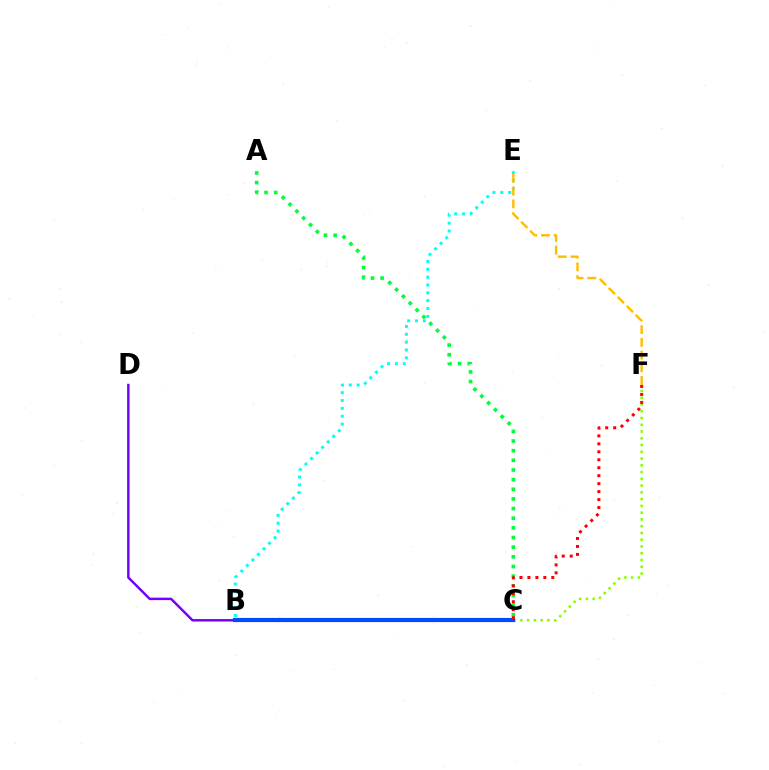{('B', 'C'): [{'color': '#ff00cf', 'line_style': 'dotted', 'thickness': 2.23}, {'color': '#004bff', 'line_style': 'solid', 'thickness': 2.99}], ('C', 'F'): [{'color': '#84ff00', 'line_style': 'dotted', 'thickness': 1.84}, {'color': '#ff0000', 'line_style': 'dotted', 'thickness': 2.16}], ('B', 'D'): [{'color': '#7200ff', 'line_style': 'solid', 'thickness': 1.77}], ('B', 'E'): [{'color': '#00fff6', 'line_style': 'dotted', 'thickness': 2.13}], ('A', 'C'): [{'color': '#00ff39', 'line_style': 'dotted', 'thickness': 2.62}], ('E', 'F'): [{'color': '#ffbd00', 'line_style': 'dashed', 'thickness': 1.73}]}